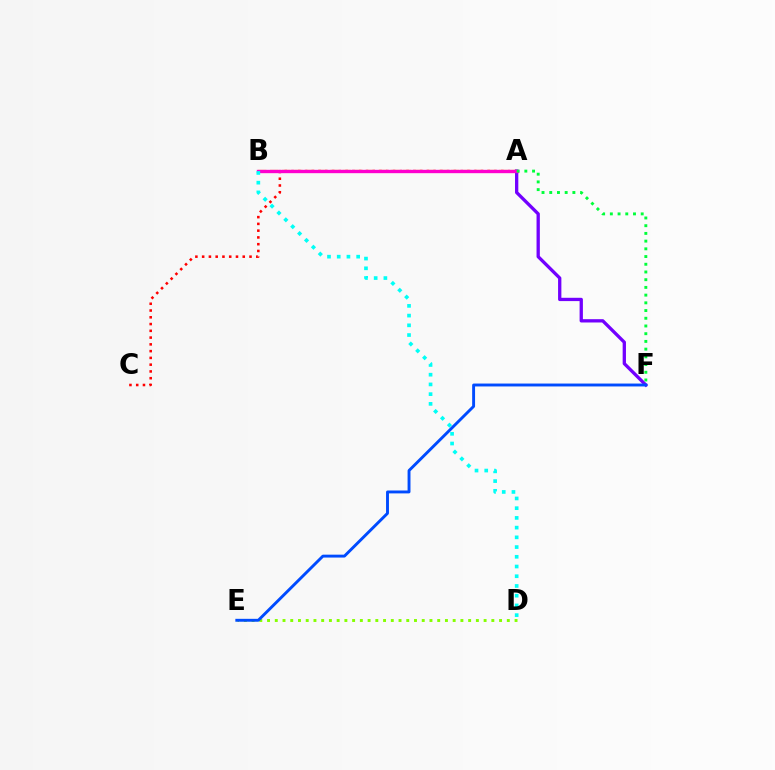{('A', 'C'): [{'color': '#ff0000', 'line_style': 'dotted', 'thickness': 1.84}], ('A', 'B'): [{'color': '#ffbd00', 'line_style': 'dashed', 'thickness': 1.64}, {'color': '#ff00cf', 'line_style': 'solid', 'thickness': 2.41}], ('A', 'F'): [{'color': '#7200ff', 'line_style': 'solid', 'thickness': 2.38}, {'color': '#00ff39', 'line_style': 'dotted', 'thickness': 2.1}], ('D', 'E'): [{'color': '#84ff00', 'line_style': 'dotted', 'thickness': 2.1}], ('E', 'F'): [{'color': '#004bff', 'line_style': 'solid', 'thickness': 2.09}], ('B', 'D'): [{'color': '#00fff6', 'line_style': 'dotted', 'thickness': 2.64}]}